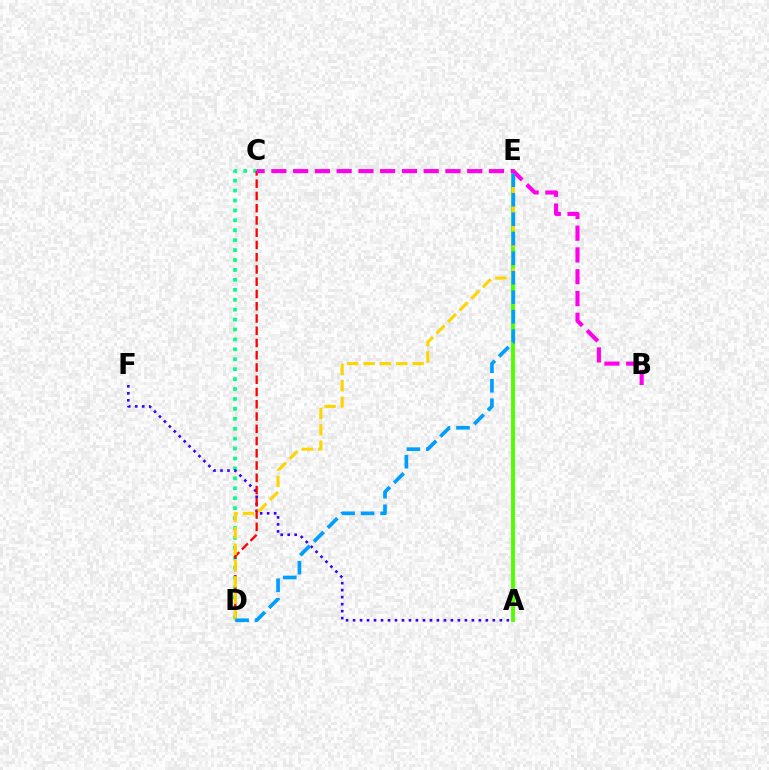{('C', 'D'): [{'color': '#00ff86', 'line_style': 'dotted', 'thickness': 2.7}, {'color': '#ff0000', 'line_style': 'dashed', 'thickness': 1.66}], ('A', 'F'): [{'color': '#3700ff', 'line_style': 'dotted', 'thickness': 1.9}], ('A', 'E'): [{'color': '#4fff00', 'line_style': 'solid', 'thickness': 2.79}], ('D', 'E'): [{'color': '#ffd500', 'line_style': 'dashed', 'thickness': 2.22}, {'color': '#009eff', 'line_style': 'dashed', 'thickness': 2.65}], ('B', 'C'): [{'color': '#ff00ed', 'line_style': 'dashed', 'thickness': 2.96}]}